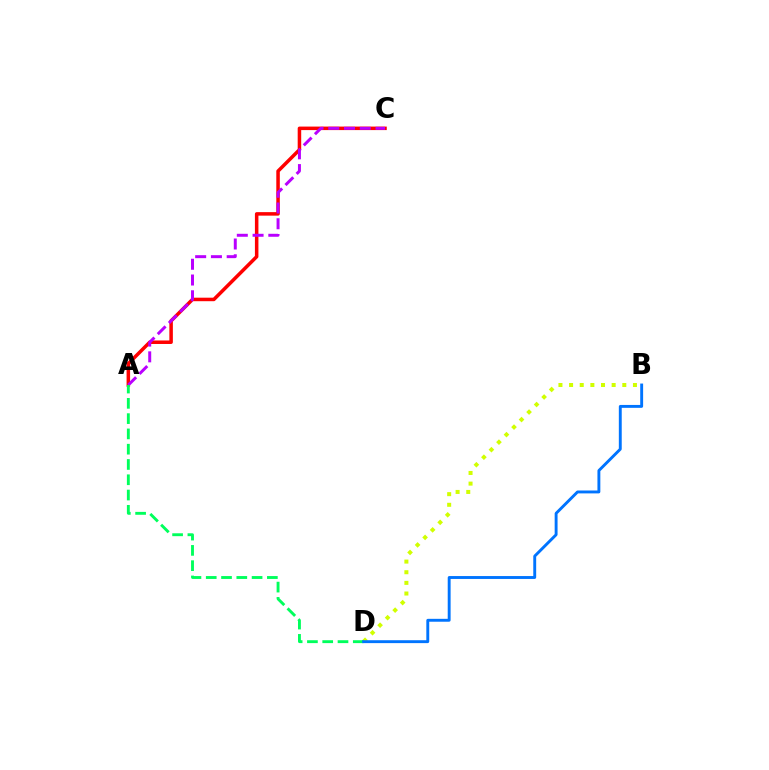{('B', 'D'): [{'color': '#d1ff00', 'line_style': 'dotted', 'thickness': 2.89}, {'color': '#0074ff', 'line_style': 'solid', 'thickness': 2.09}], ('A', 'C'): [{'color': '#ff0000', 'line_style': 'solid', 'thickness': 2.53}, {'color': '#b900ff', 'line_style': 'dashed', 'thickness': 2.14}], ('A', 'D'): [{'color': '#00ff5c', 'line_style': 'dashed', 'thickness': 2.08}]}